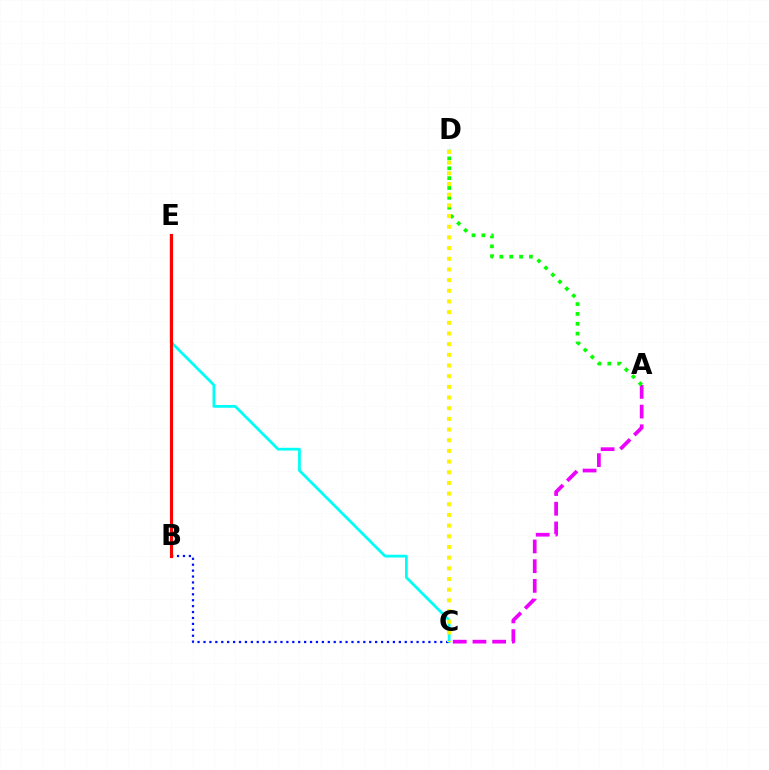{('C', 'E'): [{'color': '#00fff6', 'line_style': 'solid', 'thickness': 1.99}], ('A', 'C'): [{'color': '#ee00ff', 'line_style': 'dashed', 'thickness': 2.68}], ('A', 'D'): [{'color': '#08ff00', 'line_style': 'dotted', 'thickness': 2.68}], ('B', 'C'): [{'color': '#0010ff', 'line_style': 'dotted', 'thickness': 1.61}], ('C', 'D'): [{'color': '#fcf500', 'line_style': 'dotted', 'thickness': 2.9}], ('B', 'E'): [{'color': '#ff0000', 'line_style': 'solid', 'thickness': 2.24}]}